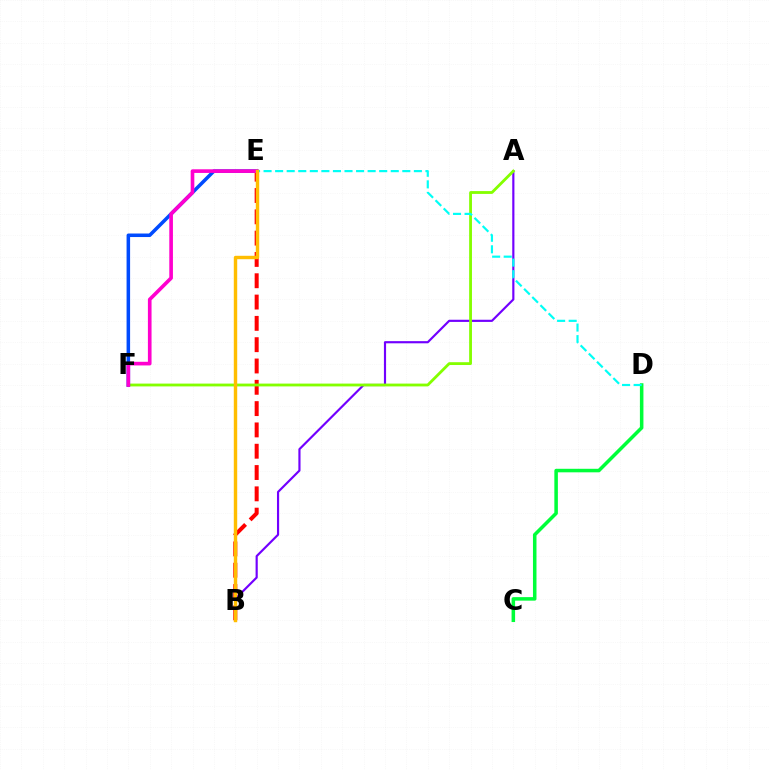{('B', 'E'): [{'color': '#ff0000', 'line_style': 'dashed', 'thickness': 2.89}, {'color': '#ffbd00', 'line_style': 'solid', 'thickness': 2.46}], ('C', 'D'): [{'color': '#00ff39', 'line_style': 'solid', 'thickness': 2.54}], ('A', 'B'): [{'color': '#7200ff', 'line_style': 'solid', 'thickness': 1.56}], ('A', 'F'): [{'color': '#84ff00', 'line_style': 'solid', 'thickness': 2.03}], ('D', 'E'): [{'color': '#00fff6', 'line_style': 'dashed', 'thickness': 1.57}], ('E', 'F'): [{'color': '#004bff', 'line_style': 'solid', 'thickness': 2.54}, {'color': '#ff00cf', 'line_style': 'solid', 'thickness': 2.63}]}